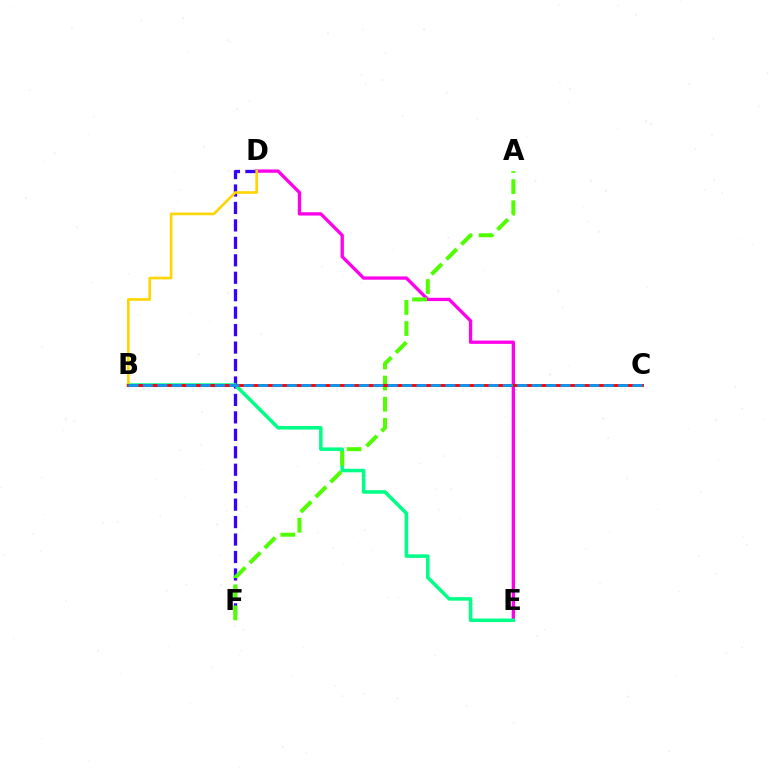{('D', 'E'): [{'color': '#ff00ed', 'line_style': 'solid', 'thickness': 2.38}], ('D', 'F'): [{'color': '#3700ff', 'line_style': 'dashed', 'thickness': 2.37}], ('B', 'E'): [{'color': '#00ff86', 'line_style': 'solid', 'thickness': 2.54}], ('B', 'D'): [{'color': '#ffd500', 'line_style': 'solid', 'thickness': 1.9}], ('A', 'F'): [{'color': '#4fff00', 'line_style': 'dashed', 'thickness': 2.87}], ('B', 'C'): [{'color': '#ff0000', 'line_style': 'solid', 'thickness': 2.08}, {'color': '#009eff', 'line_style': 'dashed', 'thickness': 1.96}]}